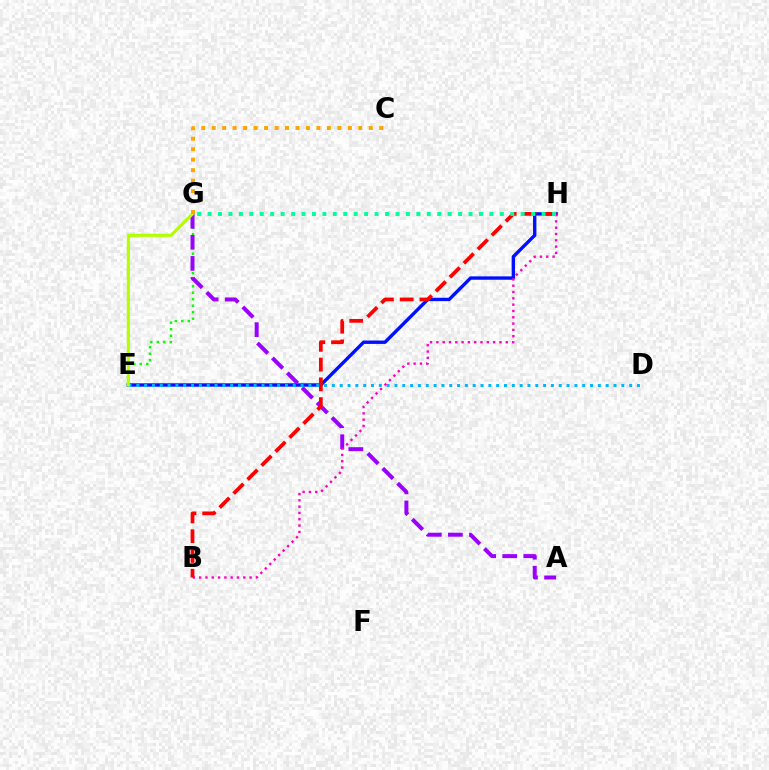{('E', 'G'): [{'color': '#08ff00', 'line_style': 'dotted', 'thickness': 1.77}, {'color': '#b3ff00', 'line_style': 'solid', 'thickness': 2.25}], ('E', 'H'): [{'color': '#0010ff', 'line_style': 'solid', 'thickness': 2.43}], ('A', 'G'): [{'color': '#9b00ff', 'line_style': 'dashed', 'thickness': 2.86}], ('D', 'E'): [{'color': '#00b5ff', 'line_style': 'dotted', 'thickness': 2.13}], ('B', 'H'): [{'color': '#ff00bd', 'line_style': 'dotted', 'thickness': 1.71}, {'color': '#ff0000', 'line_style': 'dashed', 'thickness': 2.69}], ('C', 'G'): [{'color': '#ffa500', 'line_style': 'dotted', 'thickness': 2.85}], ('G', 'H'): [{'color': '#00ff9d', 'line_style': 'dotted', 'thickness': 2.84}]}